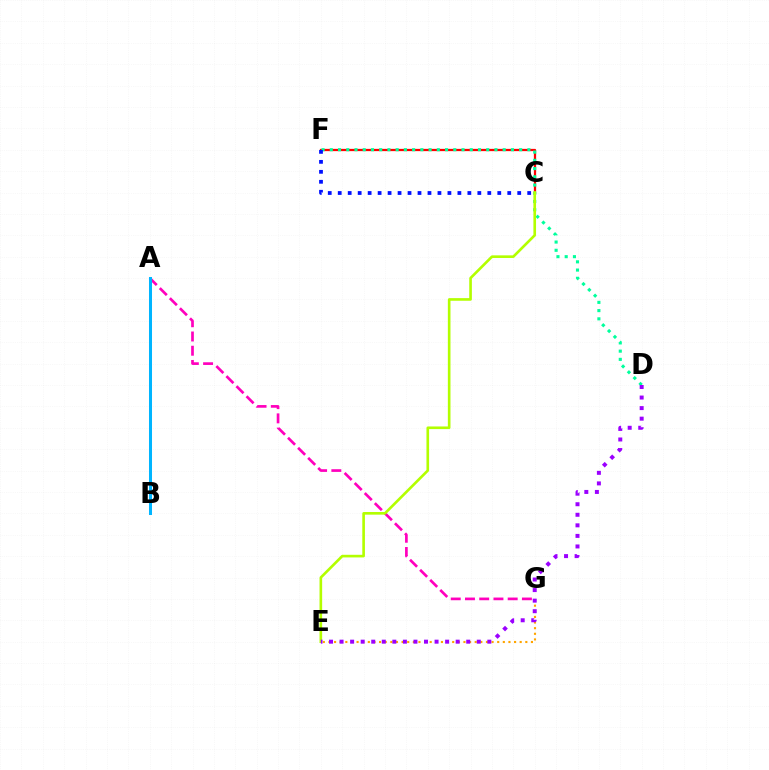{('A', 'B'): [{'color': '#08ff00', 'line_style': 'dotted', 'thickness': 2.06}, {'color': '#00b5ff', 'line_style': 'solid', 'thickness': 2.18}], ('A', 'G'): [{'color': '#ff00bd', 'line_style': 'dashed', 'thickness': 1.93}], ('C', 'F'): [{'color': '#ff0000', 'line_style': 'solid', 'thickness': 1.62}, {'color': '#0010ff', 'line_style': 'dotted', 'thickness': 2.71}], ('E', 'G'): [{'color': '#ffa500', 'line_style': 'dotted', 'thickness': 1.53}], ('D', 'F'): [{'color': '#00ff9d', 'line_style': 'dotted', 'thickness': 2.24}], ('C', 'E'): [{'color': '#b3ff00', 'line_style': 'solid', 'thickness': 1.9}], ('D', 'E'): [{'color': '#9b00ff', 'line_style': 'dotted', 'thickness': 2.87}]}